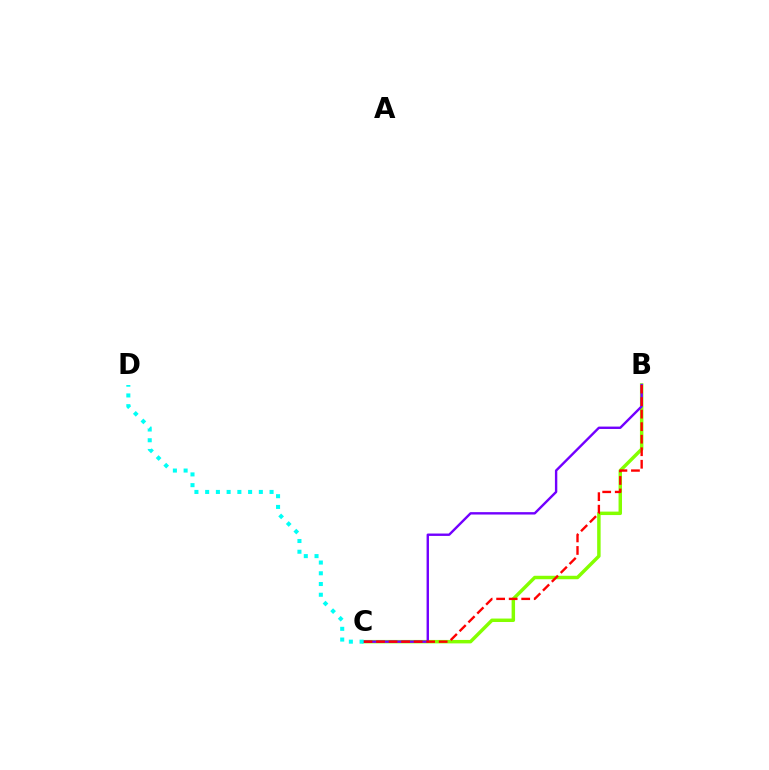{('B', 'C'): [{'color': '#84ff00', 'line_style': 'solid', 'thickness': 2.49}, {'color': '#7200ff', 'line_style': 'solid', 'thickness': 1.72}, {'color': '#ff0000', 'line_style': 'dashed', 'thickness': 1.7}], ('C', 'D'): [{'color': '#00fff6', 'line_style': 'dotted', 'thickness': 2.92}]}